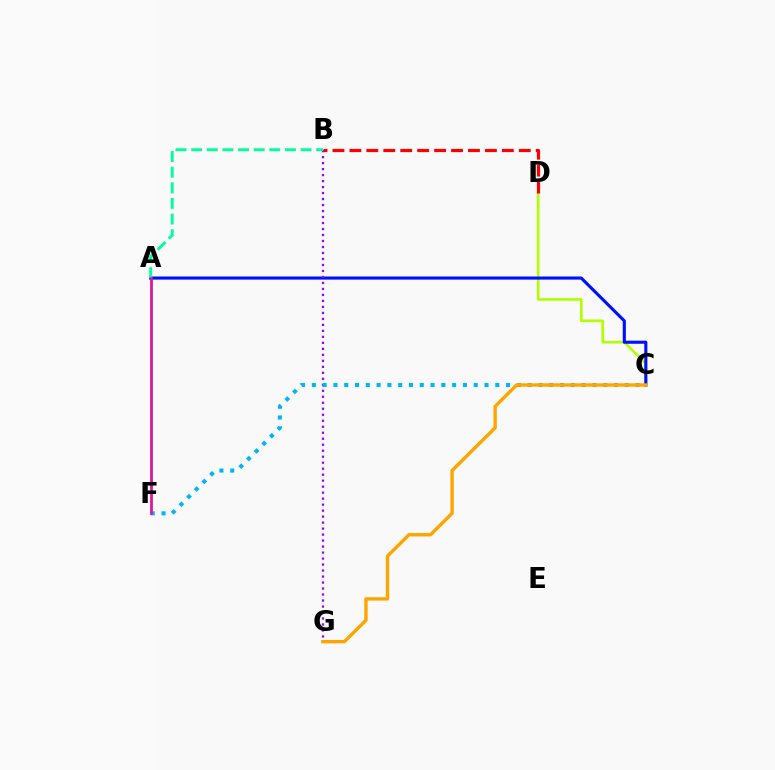{('A', 'F'): [{'color': '#08ff00', 'line_style': 'solid', 'thickness': 2.05}, {'color': '#ff00bd', 'line_style': 'solid', 'thickness': 1.81}], ('C', 'D'): [{'color': '#b3ff00', 'line_style': 'solid', 'thickness': 1.91}], ('A', 'C'): [{'color': '#0010ff', 'line_style': 'solid', 'thickness': 2.24}], ('B', 'D'): [{'color': '#ff0000', 'line_style': 'dashed', 'thickness': 2.3}], ('B', 'G'): [{'color': '#9b00ff', 'line_style': 'dotted', 'thickness': 1.63}], ('C', 'F'): [{'color': '#00b5ff', 'line_style': 'dotted', 'thickness': 2.93}], ('A', 'B'): [{'color': '#00ff9d', 'line_style': 'dashed', 'thickness': 2.12}], ('C', 'G'): [{'color': '#ffa500', 'line_style': 'solid', 'thickness': 2.44}]}